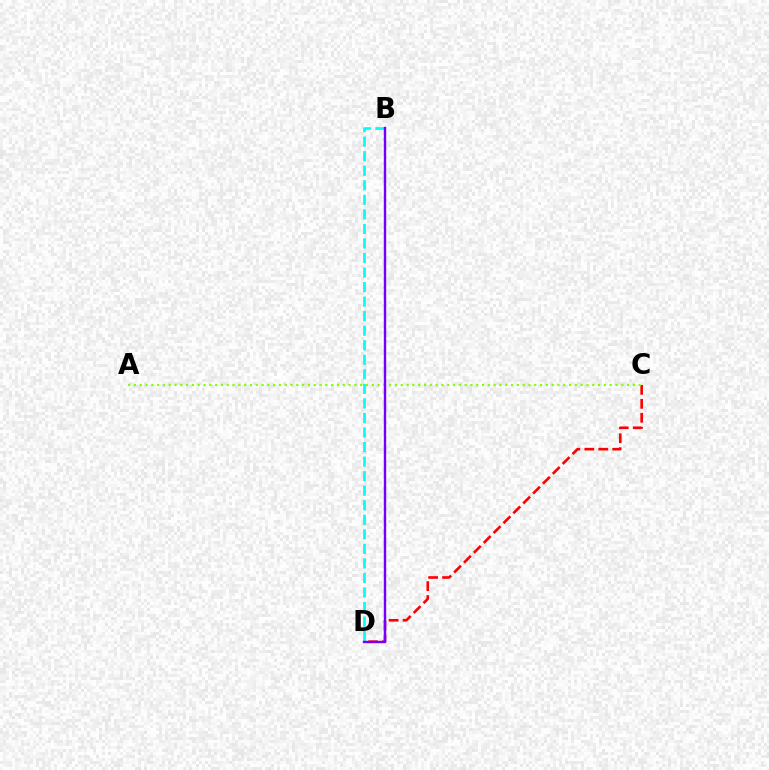{('C', 'D'): [{'color': '#ff0000', 'line_style': 'dashed', 'thickness': 1.9}], ('B', 'D'): [{'color': '#00fff6', 'line_style': 'dashed', 'thickness': 1.98}, {'color': '#7200ff', 'line_style': 'solid', 'thickness': 1.73}], ('A', 'C'): [{'color': '#84ff00', 'line_style': 'dotted', 'thickness': 1.58}]}